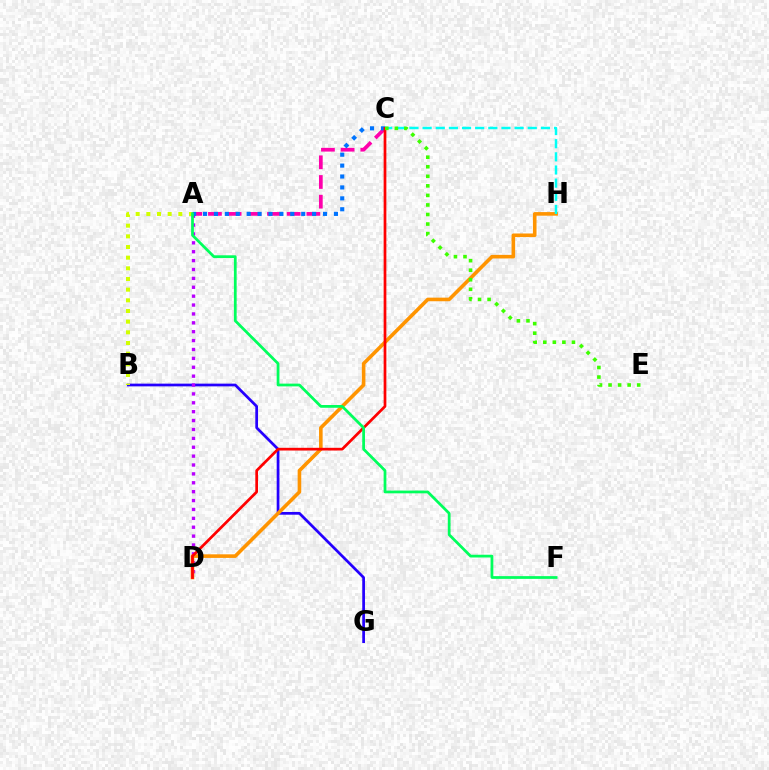{('B', 'G'): [{'color': '#2500ff', 'line_style': 'solid', 'thickness': 1.96}], ('A', 'D'): [{'color': '#b900ff', 'line_style': 'dotted', 'thickness': 2.41}], ('A', 'C'): [{'color': '#ff00ac', 'line_style': 'dashed', 'thickness': 2.67}, {'color': '#0074ff', 'line_style': 'dotted', 'thickness': 2.96}], ('D', 'H'): [{'color': '#ff9400', 'line_style': 'solid', 'thickness': 2.59}], ('A', 'B'): [{'color': '#d1ff00', 'line_style': 'dotted', 'thickness': 2.9}], ('C', 'H'): [{'color': '#00fff6', 'line_style': 'dashed', 'thickness': 1.79}], ('C', 'D'): [{'color': '#ff0000', 'line_style': 'solid', 'thickness': 1.96}], ('C', 'E'): [{'color': '#3dff00', 'line_style': 'dotted', 'thickness': 2.59}], ('A', 'F'): [{'color': '#00ff5c', 'line_style': 'solid', 'thickness': 1.98}]}